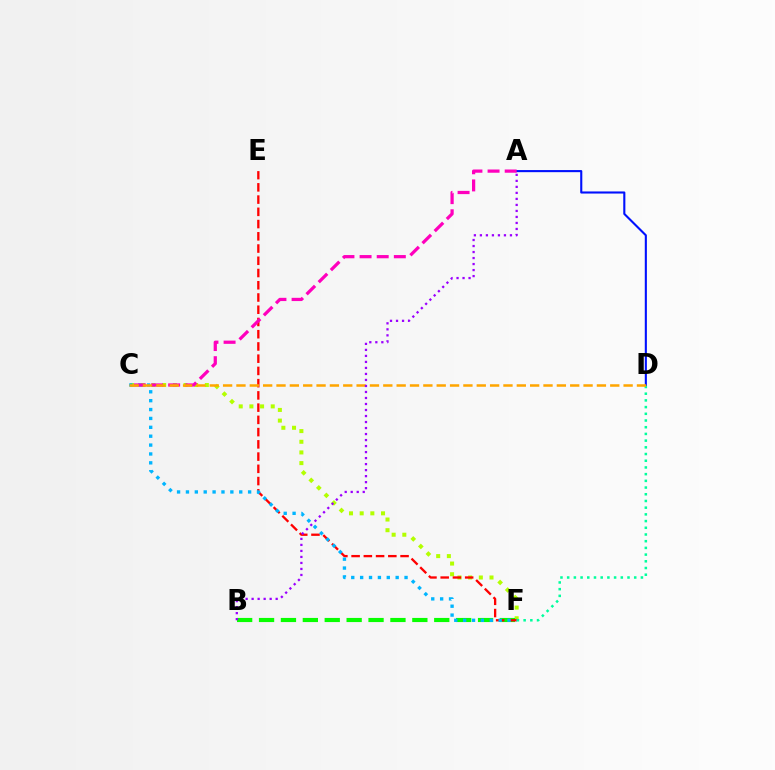{('A', 'D'): [{'color': '#0010ff', 'line_style': 'solid', 'thickness': 1.51}], ('C', 'F'): [{'color': '#b3ff00', 'line_style': 'dotted', 'thickness': 2.9}, {'color': '#00b5ff', 'line_style': 'dotted', 'thickness': 2.41}], ('B', 'F'): [{'color': '#08ff00', 'line_style': 'dashed', 'thickness': 2.98}], ('D', 'F'): [{'color': '#00ff9d', 'line_style': 'dotted', 'thickness': 1.82}], ('E', 'F'): [{'color': '#ff0000', 'line_style': 'dashed', 'thickness': 1.66}], ('A', 'C'): [{'color': '#ff00bd', 'line_style': 'dashed', 'thickness': 2.33}], ('C', 'D'): [{'color': '#ffa500', 'line_style': 'dashed', 'thickness': 1.81}], ('A', 'B'): [{'color': '#9b00ff', 'line_style': 'dotted', 'thickness': 1.63}]}